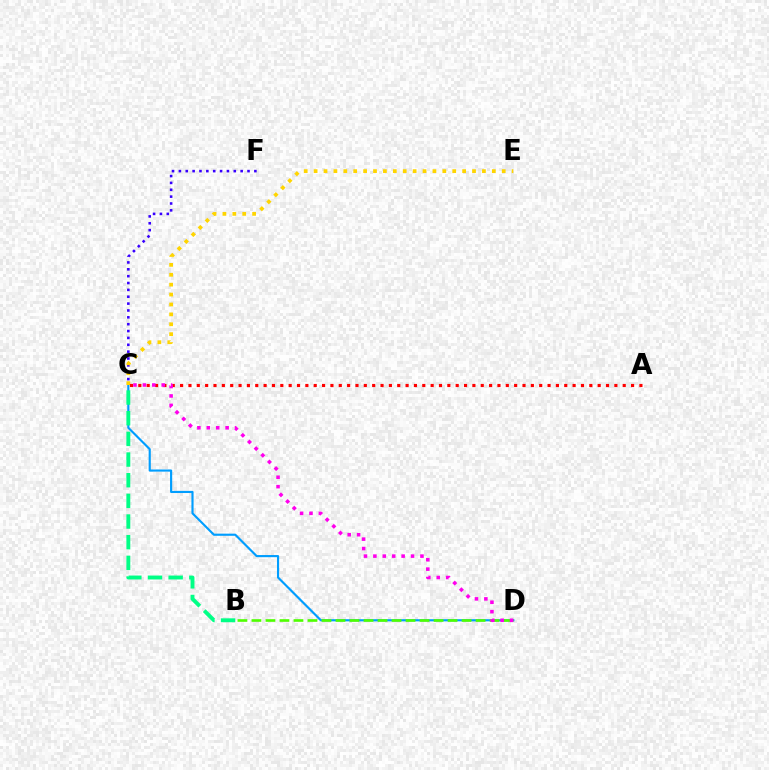{('C', 'D'): [{'color': '#009eff', 'line_style': 'solid', 'thickness': 1.55}, {'color': '#ff00ed', 'line_style': 'dotted', 'thickness': 2.56}], ('B', 'D'): [{'color': '#4fff00', 'line_style': 'dashed', 'thickness': 1.9}], ('C', 'F'): [{'color': '#3700ff', 'line_style': 'dotted', 'thickness': 1.86}], ('B', 'C'): [{'color': '#00ff86', 'line_style': 'dashed', 'thickness': 2.81}], ('C', 'E'): [{'color': '#ffd500', 'line_style': 'dotted', 'thickness': 2.69}], ('A', 'C'): [{'color': '#ff0000', 'line_style': 'dotted', 'thickness': 2.27}]}